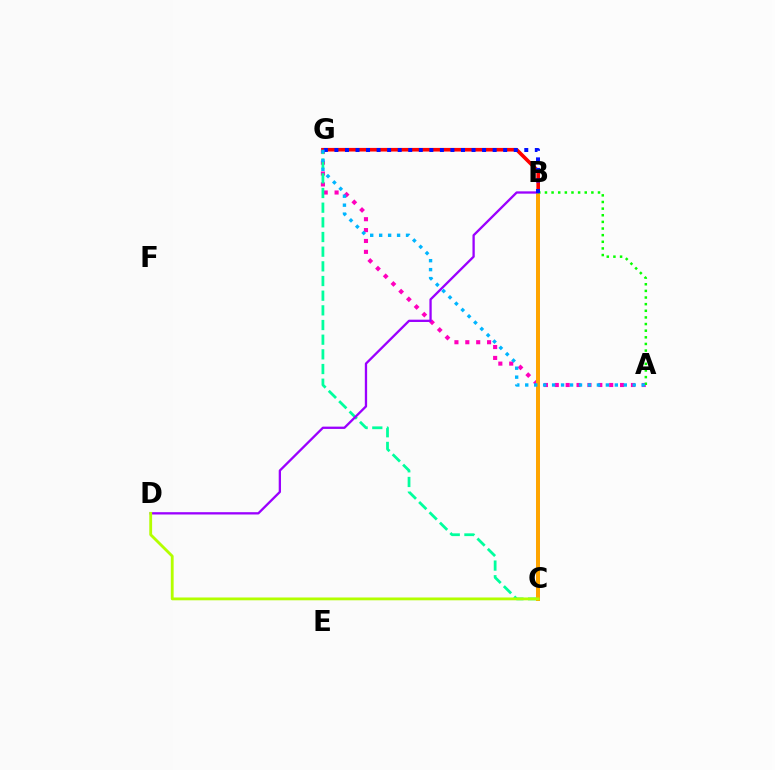{('A', 'G'): [{'color': '#ff00bd', 'line_style': 'dotted', 'thickness': 2.96}, {'color': '#00b5ff', 'line_style': 'dotted', 'thickness': 2.43}], ('C', 'G'): [{'color': '#00ff9d', 'line_style': 'dashed', 'thickness': 1.99}], ('B', 'G'): [{'color': '#ff0000', 'line_style': 'solid', 'thickness': 2.6}, {'color': '#0010ff', 'line_style': 'dotted', 'thickness': 2.87}], ('B', 'C'): [{'color': '#ffa500', 'line_style': 'solid', 'thickness': 2.87}], ('B', 'D'): [{'color': '#9b00ff', 'line_style': 'solid', 'thickness': 1.66}], ('A', 'B'): [{'color': '#08ff00', 'line_style': 'dotted', 'thickness': 1.8}], ('C', 'D'): [{'color': '#b3ff00', 'line_style': 'solid', 'thickness': 2.04}]}